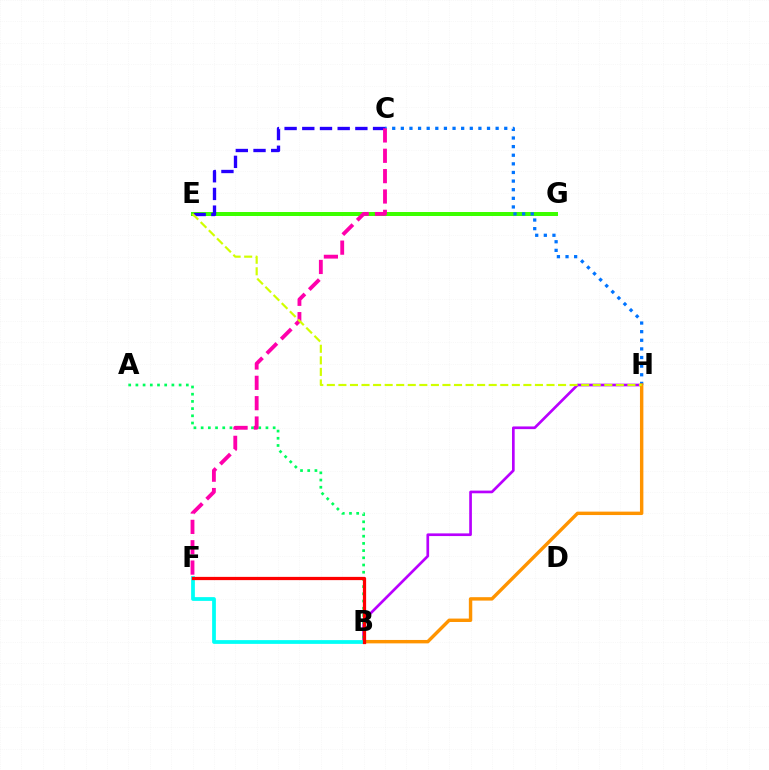{('B', 'H'): [{'color': '#b900ff', 'line_style': 'solid', 'thickness': 1.93}, {'color': '#ff9400', 'line_style': 'solid', 'thickness': 2.46}], ('E', 'G'): [{'color': '#3dff00', 'line_style': 'solid', 'thickness': 2.88}], ('C', 'E'): [{'color': '#2500ff', 'line_style': 'dashed', 'thickness': 2.4}], ('A', 'B'): [{'color': '#00ff5c', 'line_style': 'dotted', 'thickness': 1.96}], ('C', 'H'): [{'color': '#0074ff', 'line_style': 'dotted', 'thickness': 2.34}], ('B', 'F'): [{'color': '#00fff6', 'line_style': 'solid', 'thickness': 2.71}, {'color': '#ff0000', 'line_style': 'solid', 'thickness': 2.34}], ('C', 'F'): [{'color': '#ff00ac', 'line_style': 'dashed', 'thickness': 2.76}], ('E', 'H'): [{'color': '#d1ff00', 'line_style': 'dashed', 'thickness': 1.57}]}